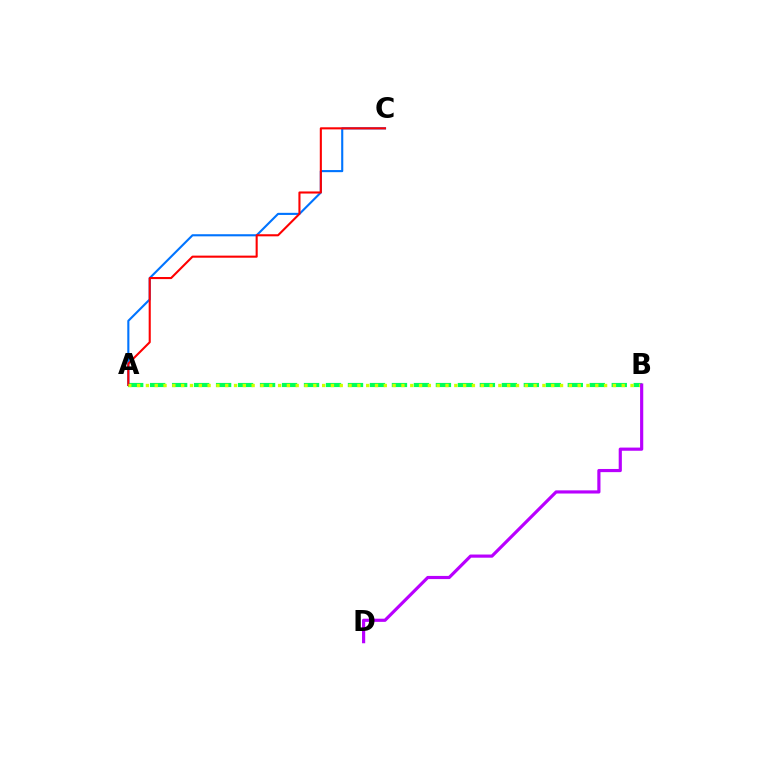{('A', 'B'): [{'color': '#00ff5c', 'line_style': 'dashed', 'thickness': 2.99}, {'color': '#d1ff00', 'line_style': 'dotted', 'thickness': 2.39}], ('A', 'C'): [{'color': '#0074ff', 'line_style': 'solid', 'thickness': 1.52}, {'color': '#ff0000', 'line_style': 'solid', 'thickness': 1.51}], ('B', 'D'): [{'color': '#b900ff', 'line_style': 'solid', 'thickness': 2.28}]}